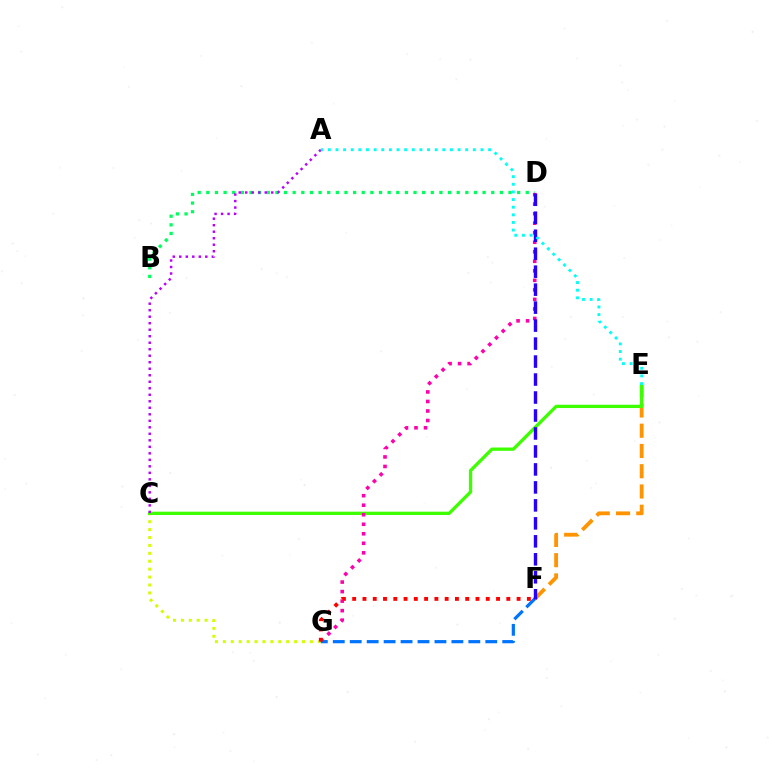{('E', 'F'): [{'color': '#ff9400', 'line_style': 'dashed', 'thickness': 2.75}], ('C', 'G'): [{'color': '#d1ff00', 'line_style': 'dotted', 'thickness': 2.15}], ('C', 'E'): [{'color': '#3dff00', 'line_style': 'solid', 'thickness': 2.37}], ('B', 'D'): [{'color': '#00ff5c', 'line_style': 'dotted', 'thickness': 2.35}], ('D', 'G'): [{'color': '#ff00ac', 'line_style': 'dotted', 'thickness': 2.59}], ('F', 'G'): [{'color': '#0074ff', 'line_style': 'dashed', 'thickness': 2.3}, {'color': '#ff0000', 'line_style': 'dotted', 'thickness': 2.79}], ('A', 'C'): [{'color': '#b900ff', 'line_style': 'dotted', 'thickness': 1.77}], ('D', 'F'): [{'color': '#2500ff', 'line_style': 'dashed', 'thickness': 2.44}], ('A', 'E'): [{'color': '#00fff6', 'line_style': 'dotted', 'thickness': 2.07}]}